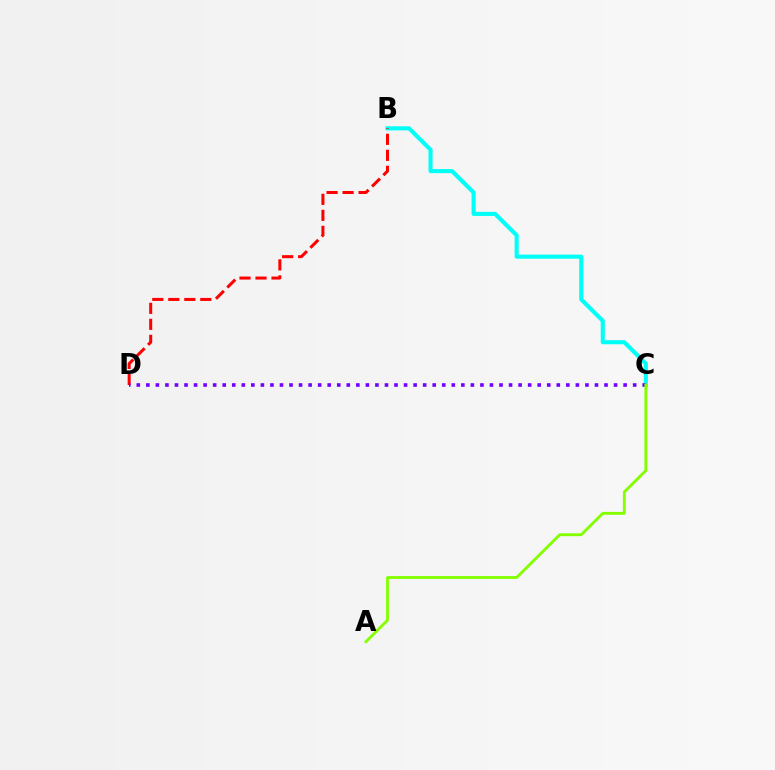{('B', 'C'): [{'color': '#00fff6', 'line_style': 'solid', 'thickness': 2.95}], ('B', 'D'): [{'color': '#ff0000', 'line_style': 'dashed', 'thickness': 2.17}], ('C', 'D'): [{'color': '#7200ff', 'line_style': 'dotted', 'thickness': 2.59}], ('A', 'C'): [{'color': '#84ff00', 'line_style': 'solid', 'thickness': 2.05}]}